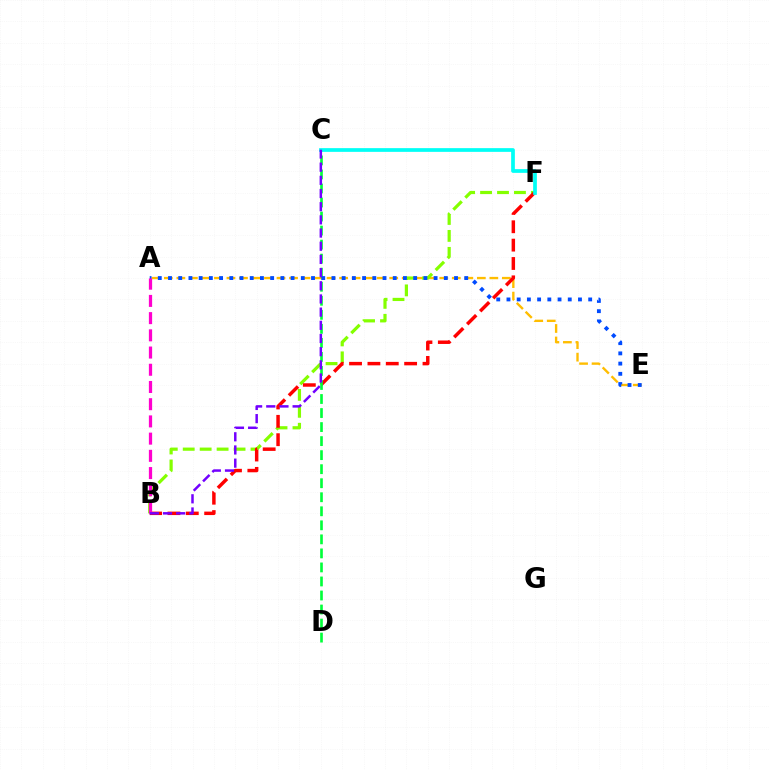{('A', 'E'): [{'color': '#ffbd00', 'line_style': 'dashed', 'thickness': 1.7}, {'color': '#004bff', 'line_style': 'dotted', 'thickness': 2.78}], ('B', 'F'): [{'color': '#84ff00', 'line_style': 'dashed', 'thickness': 2.3}, {'color': '#ff0000', 'line_style': 'dashed', 'thickness': 2.49}], ('C', 'D'): [{'color': '#00ff39', 'line_style': 'dashed', 'thickness': 1.91}], ('C', 'F'): [{'color': '#00fff6', 'line_style': 'solid', 'thickness': 2.68}], ('A', 'B'): [{'color': '#ff00cf', 'line_style': 'dashed', 'thickness': 2.34}], ('B', 'C'): [{'color': '#7200ff', 'line_style': 'dashed', 'thickness': 1.79}]}